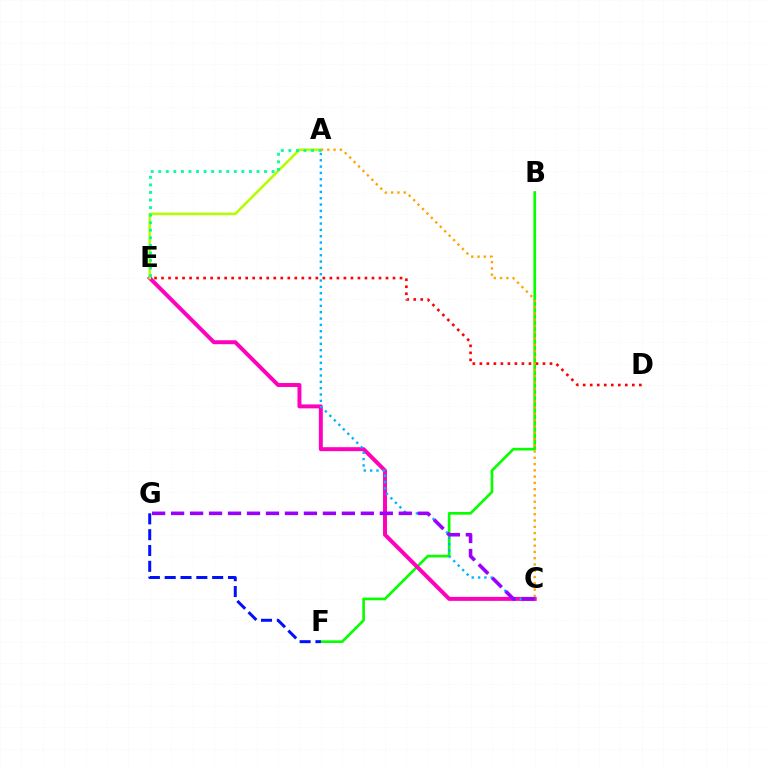{('B', 'F'): [{'color': '#08ff00', 'line_style': 'solid', 'thickness': 1.92}], ('C', 'E'): [{'color': '#ff00bd', 'line_style': 'solid', 'thickness': 2.85}], ('A', 'C'): [{'color': '#00b5ff', 'line_style': 'dotted', 'thickness': 1.72}, {'color': '#ffa500', 'line_style': 'dotted', 'thickness': 1.71}], ('A', 'E'): [{'color': '#b3ff00', 'line_style': 'solid', 'thickness': 1.89}, {'color': '#00ff9d', 'line_style': 'dotted', 'thickness': 2.05}], ('D', 'E'): [{'color': '#ff0000', 'line_style': 'dotted', 'thickness': 1.91}], ('C', 'G'): [{'color': '#9b00ff', 'line_style': 'dashed', 'thickness': 2.58}], ('F', 'G'): [{'color': '#0010ff', 'line_style': 'dashed', 'thickness': 2.15}]}